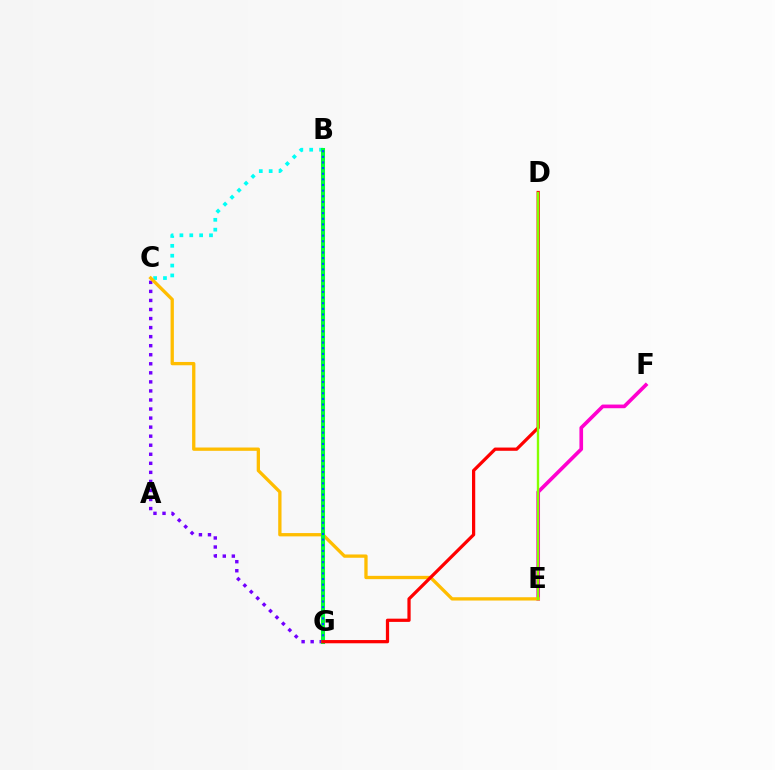{('C', 'G'): [{'color': '#7200ff', 'line_style': 'dotted', 'thickness': 2.46}], ('E', 'F'): [{'color': '#ff00cf', 'line_style': 'solid', 'thickness': 2.63}], ('B', 'C'): [{'color': '#00fff6', 'line_style': 'dotted', 'thickness': 2.68}], ('C', 'E'): [{'color': '#ffbd00', 'line_style': 'solid', 'thickness': 2.38}], ('B', 'G'): [{'color': '#00ff39', 'line_style': 'solid', 'thickness': 2.92}, {'color': '#004bff', 'line_style': 'dotted', 'thickness': 1.53}], ('D', 'G'): [{'color': '#ff0000', 'line_style': 'solid', 'thickness': 2.33}], ('D', 'E'): [{'color': '#84ff00', 'line_style': 'solid', 'thickness': 1.7}]}